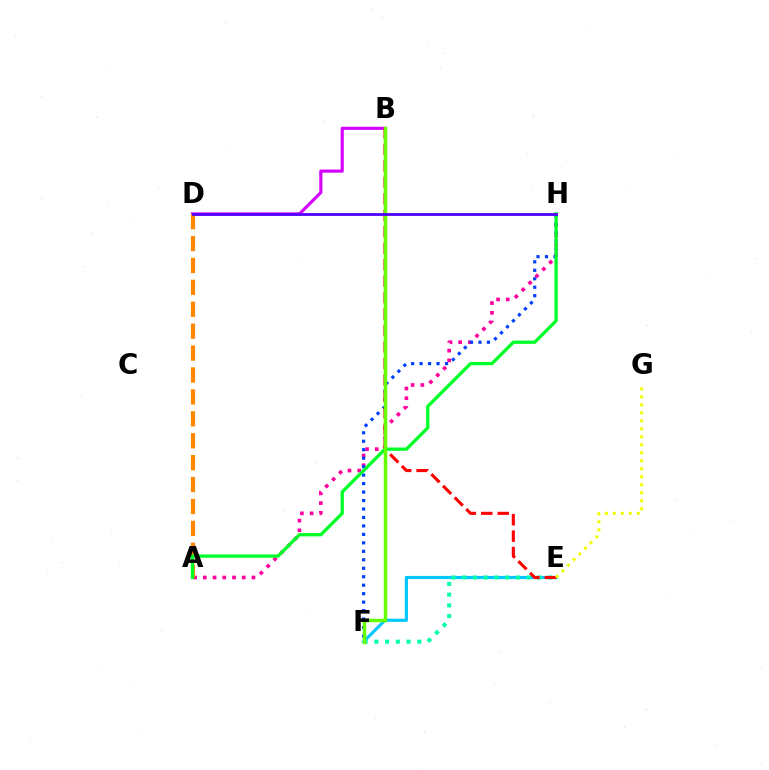{('A', 'H'): [{'color': '#ff00a0', 'line_style': 'dotted', 'thickness': 2.64}, {'color': '#00ff27', 'line_style': 'solid', 'thickness': 2.37}], ('B', 'D'): [{'color': '#d600ff', 'line_style': 'solid', 'thickness': 2.26}], ('F', 'H'): [{'color': '#003fff', 'line_style': 'dotted', 'thickness': 2.3}], ('E', 'F'): [{'color': '#00c7ff', 'line_style': 'solid', 'thickness': 2.28}, {'color': '#00ffaf', 'line_style': 'dotted', 'thickness': 2.92}], ('A', 'D'): [{'color': '#ff8800', 'line_style': 'dashed', 'thickness': 2.98}], ('B', 'E'): [{'color': '#ff0000', 'line_style': 'dashed', 'thickness': 2.24}], ('B', 'F'): [{'color': '#66ff00', 'line_style': 'solid', 'thickness': 2.5}], ('E', 'G'): [{'color': '#eeff00', 'line_style': 'dotted', 'thickness': 2.17}], ('D', 'H'): [{'color': '#4f00ff', 'line_style': 'solid', 'thickness': 2.02}]}